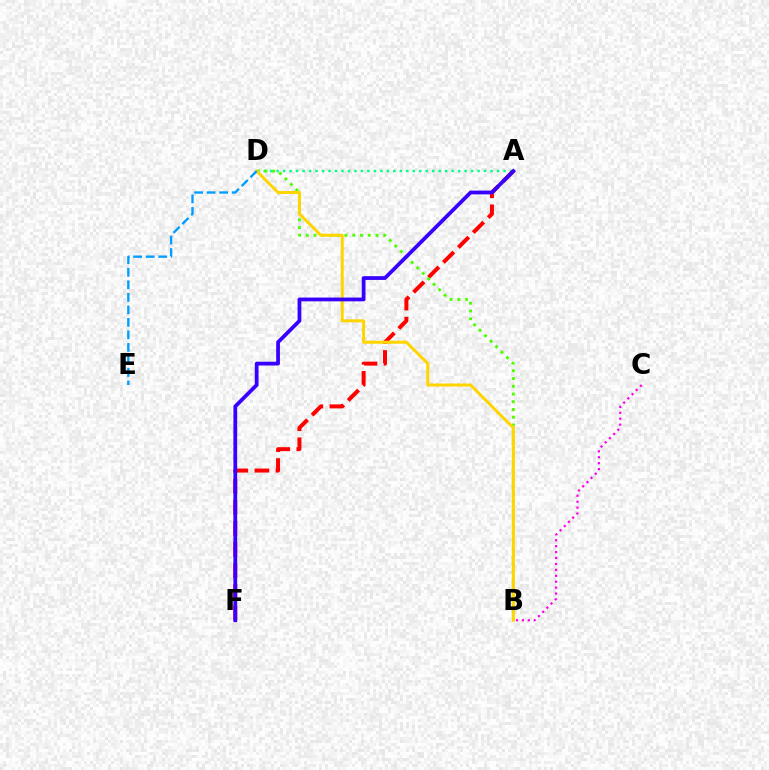{('B', 'C'): [{'color': '#ff00ed', 'line_style': 'dotted', 'thickness': 1.61}], ('A', 'D'): [{'color': '#00ff86', 'line_style': 'dotted', 'thickness': 1.76}], ('A', 'F'): [{'color': '#ff0000', 'line_style': 'dashed', 'thickness': 2.87}, {'color': '#3700ff', 'line_style': 'solid', 'thickness': 2.72}], ('B', 'D'): [{'color': '#4fff00', 'line_style': 'dotted', 'thickness': 2.11}, {'color': '#ffd500', 'line_style': 'solid', 'thickness': 2.16}], ('D', 'E'): [{'color': '#009eff', 'line_style': 'dashed', 'thickness': 1.7}]}